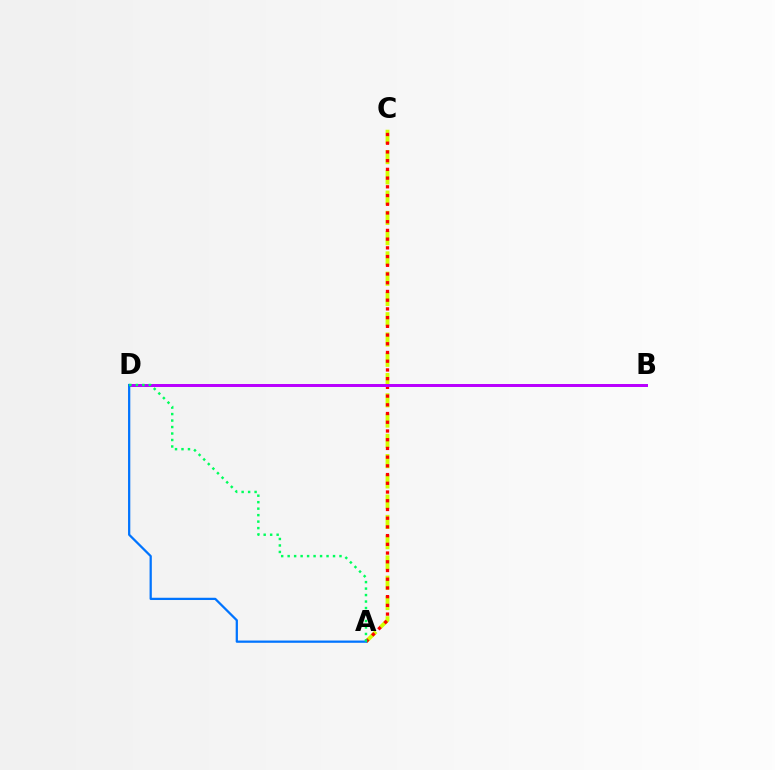{('A', 'C'): [{'color': '#d1ff00', 'line_style': 'dashed', 'thickness': 2.75}, {'color': '#ff0000', 'line_style': 'dotted', 'thickness': 2.37}], ('B', 'D'): [{'color': '#b900ff', 'line_style': 'solid', 'thickness': 2.14}], ('A', 'D'): [{'color': '#0074ff', 'line_style': 'solid', 'thickness': 1.62}, {'color': '#00ff5c', 'line_style': 'dotted', 'thickness': 1.76}]}